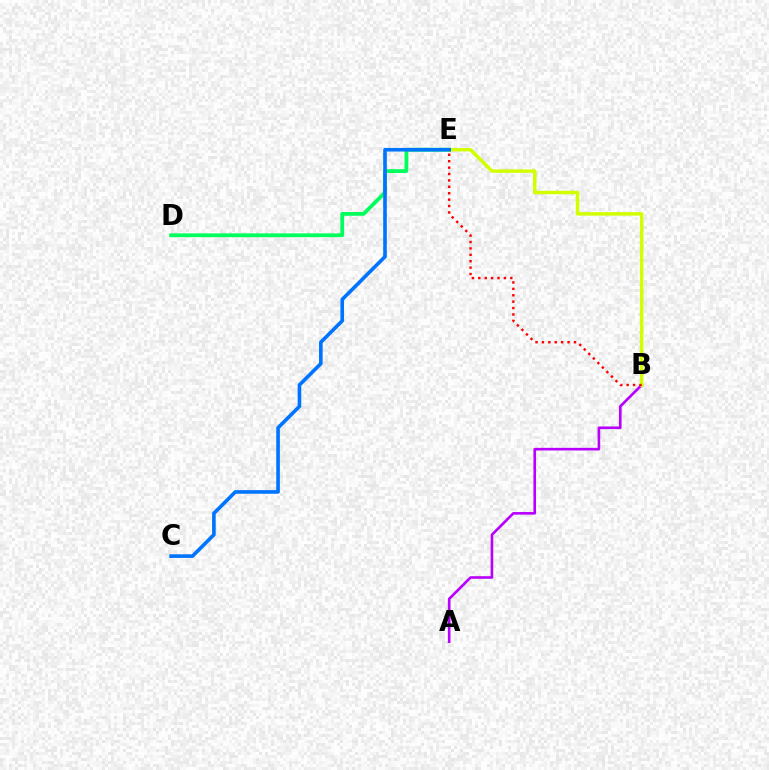{('D', 'E'): [{'color': '#00ff5c', 'line_style': 'solid', 'thickness': 2.72}], ('A', 'B'): [{'color': '#b900ff', 'line_style': 'solid', 'thickness': 1.89}], ('B', 'E'): [{'color': '#d1ff00', 'line_style': 'solid', 'thickness': 2.5}, {'color': '#ff0000', 'line_style': 'dotted', 'thickness': 1.74}], ('C', 'E'): [{'color': '#0074ff', 'line_style': 'solid', 'thickness': 2.61}]}